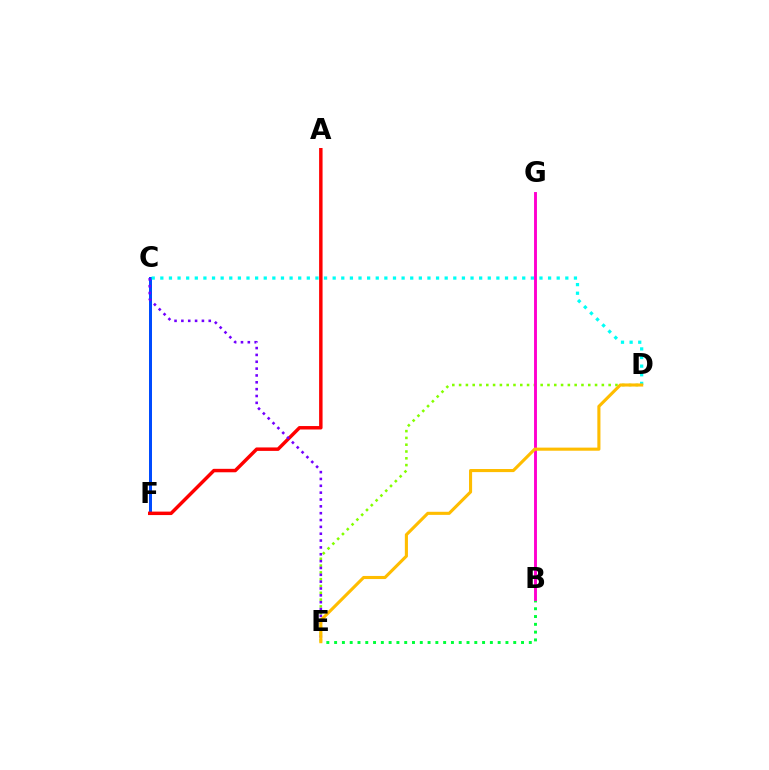{('C', 'F'): [{'color': '#004bff', 'line_style': 'solid', 'thickness': 2.15}], ('A', 'F'): [{'color': '#ff0000', 'line_style': 'solid', 'thickness': 2.49}], ('C', 'D'): [{'color': '#00fff6', 'line_style': 'dotted', 'thickness': 2.34}], ('D', 'E'): [{'color': '#84ff00', 'line_style': 'dotted', 'thickness': 1.85}, {'color': '#ffbd00', 'line_style': 'solid', 'thickness': 2.23}], ('B', 'E'): [{'color': '#00ff39', 'line_style': 'dotted', 'thickness': 2.12}], ('C', 'E'): [{'color': '#7200ff', 'line_style': 'dotted', 'thickness': 1.86}], ('B', 'G'): [{'color': '#ff00cf', 'line_style': 'solid', 'thickness': 2.09}]}